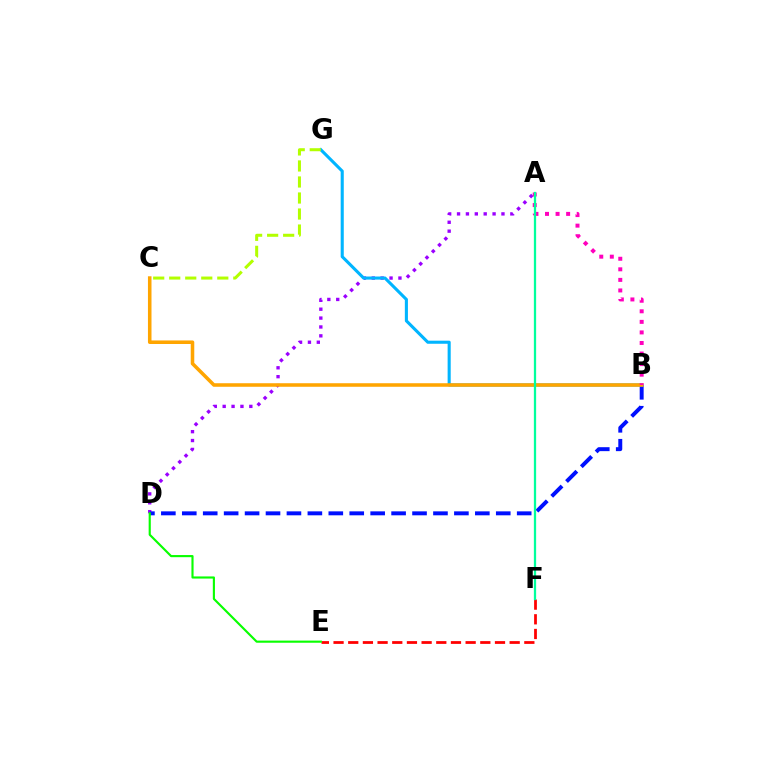{('A', 'D'): [{'color': '#9b00ff', 'line_style': 'dotted', 'thickness': 2.41}], ('E', 'F'): [{'color': '#ff0000', 'line_style': 'dashed', 'thickness': 1.99}], ('B', 'D'): [{'color': '#0010ff', 'line_style': 'dashed', 'thickness': 2.84}], ('B', 'G'): [{'color': '#00b5ff', 'line_style': 'solid', 'thickness': 2.22}], ('B', 'C'): [{'color': '#ffa500', 'line_style': 'solid', 'thickness': 2.56}], ('A', 'B'): [{'color': '#ff00bd', 'line_style': 'dotted', 'thickness': 2.87}], ('D', 'E'): [{'color': '#08ff00', 'line_style': 'solid', 'thickness': 1.54}], ('A', 'F'): [{'color': '#00ff9d', 'line_style': 'solid', 'thickness': 1.63}], ('C', 'G'): [{'color': '#b3ff00', 'line_style': 'dashed', 'thickness': 2.18}]}